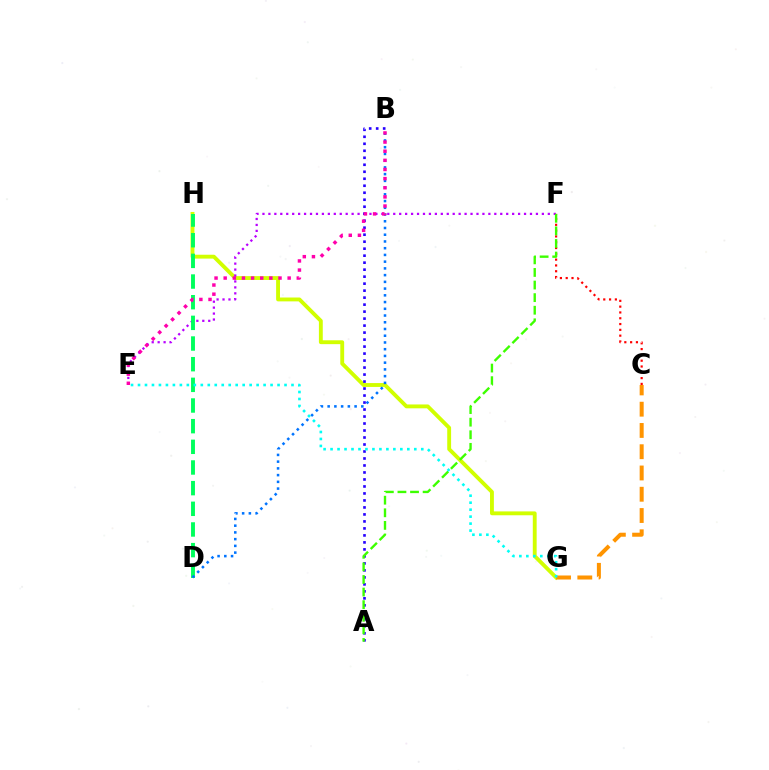{('G', 'H'): [{'color': '#d1ff00', 'line_style': 'solid', 'thickness': 2.78}], ('E', 'F'): [{'color': '#b900ff', 'line_style': 'dotted', 'thickness': 1.62}], ('A', 'B'): [{'color': '#2500ff', 'line_style': 'dotted', 'thickness': 1.9}], ('D', 'H'): [{'color': '#00ff5c', 'line_style': 'dashed', 'thickness': 2.81}], ('B', 'D'): [{'color': '#0074ff', 'line_style': 'dotted', 'thickness': 1.83}], ('C', 'F'): [{'color': '#ff0000', 'line_style': 'dotted', 'thickness': 1.58}], ('C', 'G'): [{'color': '#ff9400', 'line_style': 'dashed', 'thickness': 2.89}], ('A', 'F'): [{'color': '#3dff00', 'line_style': 'dashed', 'thickness': 1.71}], ('B', 'E'): [{'color': '#ff00ac', 'line_style': 'dotted', 'thickness': 2.48}], ('E', 'G'): [{'color': '#00fff6', 'line_style': 'dotted', 'thickness': 1.9}]}